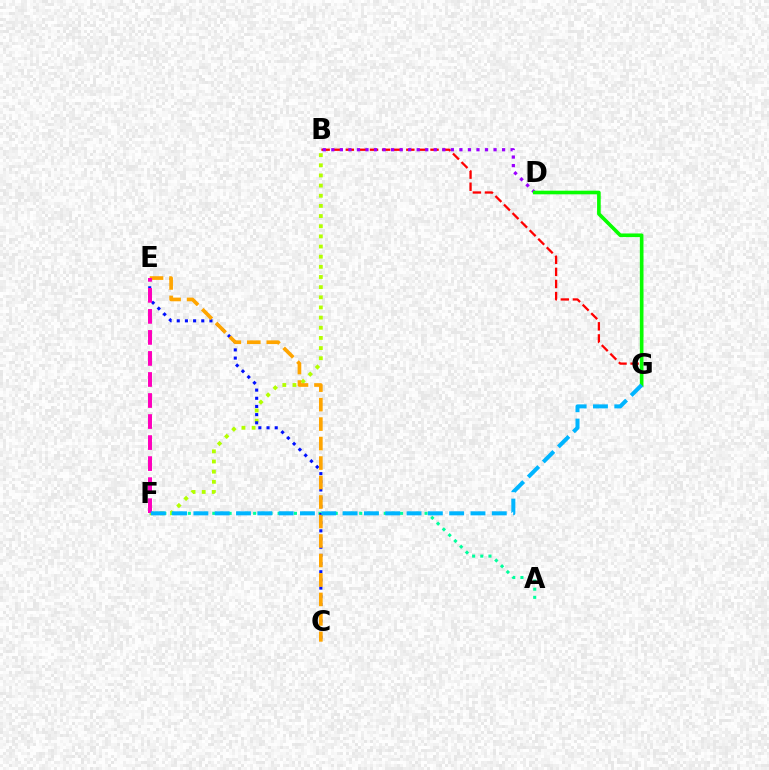{('B', 'F'): [{'color': '#b3ff00', 'line_style': 'dotted', 'thickness': 2.76}], ('B', 'G'): [{'color': '#ff0000', 'line_style': 'dashed', 'thickness': 1.64}], ('A', 'F'): [{'color': '#00ff9d', 'line_style': 'dotted', 'thickness': 2.22}], ('C', 'E'): [{'color': '#0010ff', 'line_style': 'dotted', 'thickness': 2.22}, {'color': '#ffa500', 'line_style': 'dashed', 'thickness': 2.65}], ('B', 'D'): [{'color': '#9b00ff', 'line_style': 'dotted', 'thickness': 2.32}], ('D', 'G'): [{'color': '#08ff00', 'line_style': 'solid', 'thickness': 2.62}], ('E', 'F'): [{'color': '#ff00bd', 'line_style': 'dashed', 'thickness': 2.86}], ('F', 'G'): [{'color': '#00b5ff', 'line_style': 'dashed', 'thickness': 2.9}]}